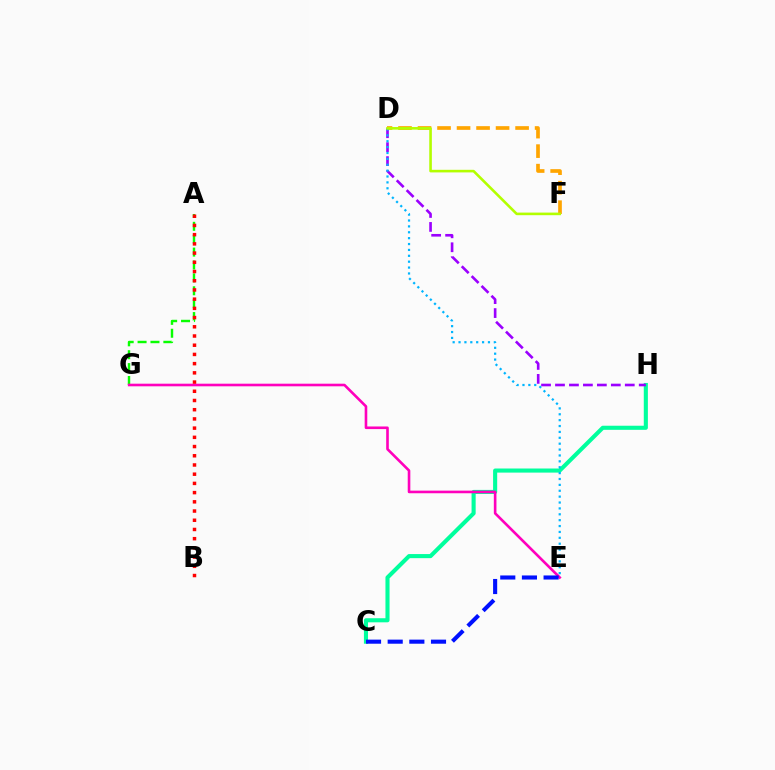{('C', 'H'): [{'color': '#00ff9d', 'line_style': 'solid', 'thickness': 2.95}], ('A', 'G'): [{'color': '#08ff00', 'line_style': 'dashed', 'thickness': 1.75}], ('D', 'H'): [{'color': '#9b00ff', 'line_style': 'dashed', 'thickness': 1.9}], ('D', 'F'): [{'color': '#ffa500', 'line_style': 'dashed', 'thickness': 2.65}, {'color': '#b3ff00', 'line_style': 'solid', 'thickness': 1.87}], ('D', 'E'): [{'color': '#00b5ff', 'line_style': 'dotted', 'thickness': 1.6}], ('E', 'G'): [{'color': '#ff00bd', 'line_style': 'solid', 'thickness': 1.88}], ('C', 'E'): [{'color': '#0010ff', 'line_style': 'dashed', 'thickness': 2.94}], ('A', 'B'): [{'color': '#ff0000', 'line_style': 'dotted', 'thickness': 2.5}]}